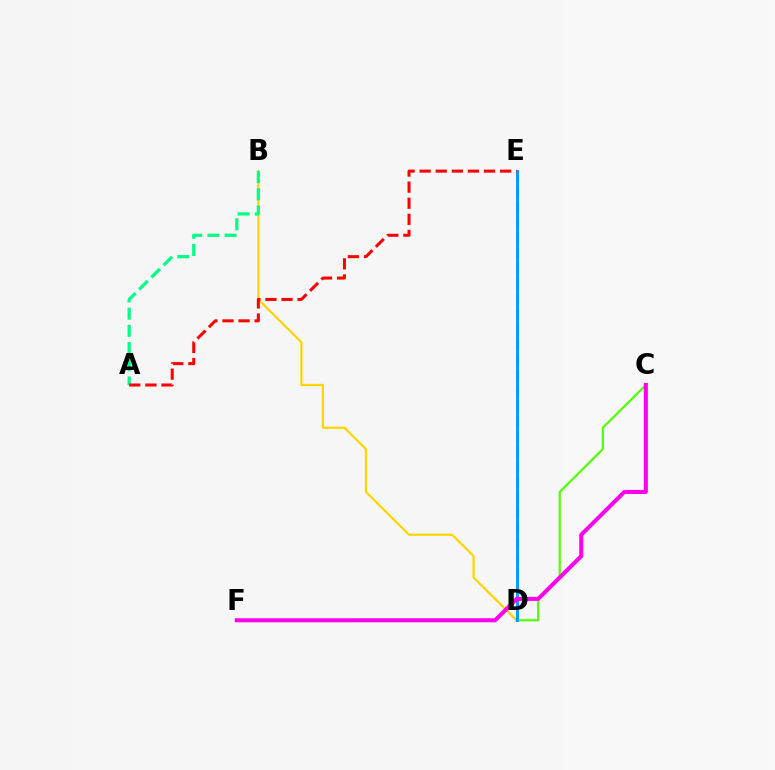{('B', 'D'): [{'color': '#ffd500', 'line_style': 'solid', 'thickness': 1.6}], ('C', 'D'): [{'color': '#4fff00', 'line_style': 'solid', 'thickness': 1.56}], ('D', 'E'): [{'color': '#3700ff', 'line_style': 'dashed', 'thickness': 2.08}, {'color': '#009eff', 'line_style': 'solid', 'thickness': 2.1}], ('C', 'F'): [{'color': '#ff00ed', 'line_style': 'solid', 'thickness': 2.91}], ('A', 'B'): [{'color': '#00ff86', 'line_style': 'dashed', 'thickness': 2.33}], ('A', 'E'): [{'color': '#ff0000', 'line_style': 'dashed', 'thickness': 2.19}]}